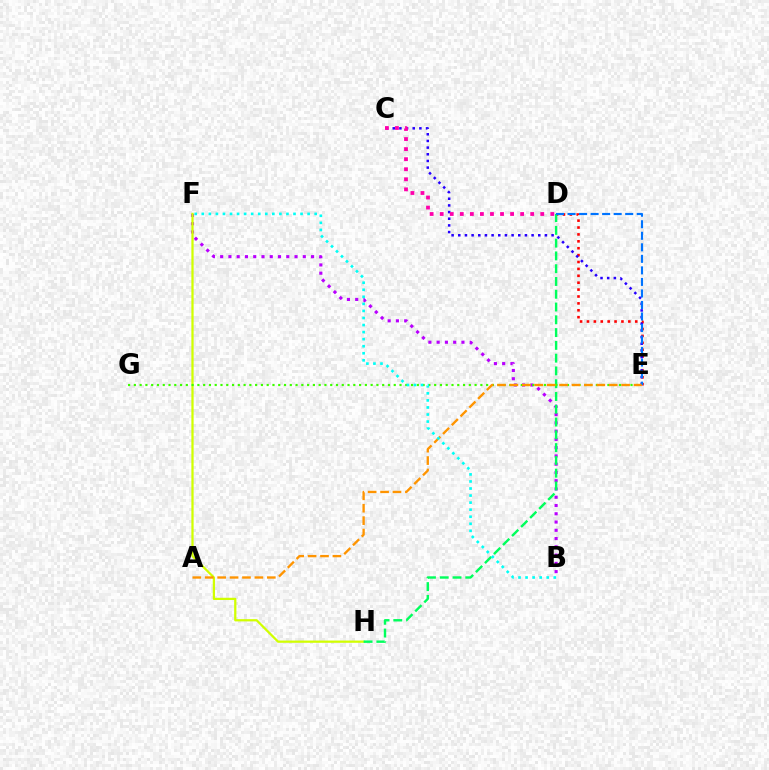{('B', 'F'): [{'color': '#b900ff', 'line_style': 'dotted', 'thickness': 2.25}, {'color': '#00fff6', 'line_style': 'dotted', 'thickness': 1.92}], ('D', 'E'): [{'color': '#ff0000', 'line_style': 'dotted', 'thickness': 1.87}, {'color': '#0074ff', 'line_style': 'dashed', 'thickness': 1.57}], ('F', 'H'): [{'color': '#d1ff00', 'line_style': 'solid', 'thickness': 1.62}], ('C', 'E'): [{'color': '#2500ff', 'line_style': 'dotted', 'thickness': 1.81}], ('D', 'H'): [{'color': '#00ff5c', 'line_style': 'dashed', 'thickness': 1.74}], ('C', 'D'): [{'color': '#ff00ac', 'line_style': 'dotted', 'thickness': 2.73}], ('E', 'G'): [{'color': '#3dff00', 'line_style': 'dotted', 'thickness': 1.57}], ('A', 'E'): [{'color': '#ff9400', 'line_style': 'dashed', 'thickness': 1.69}]}